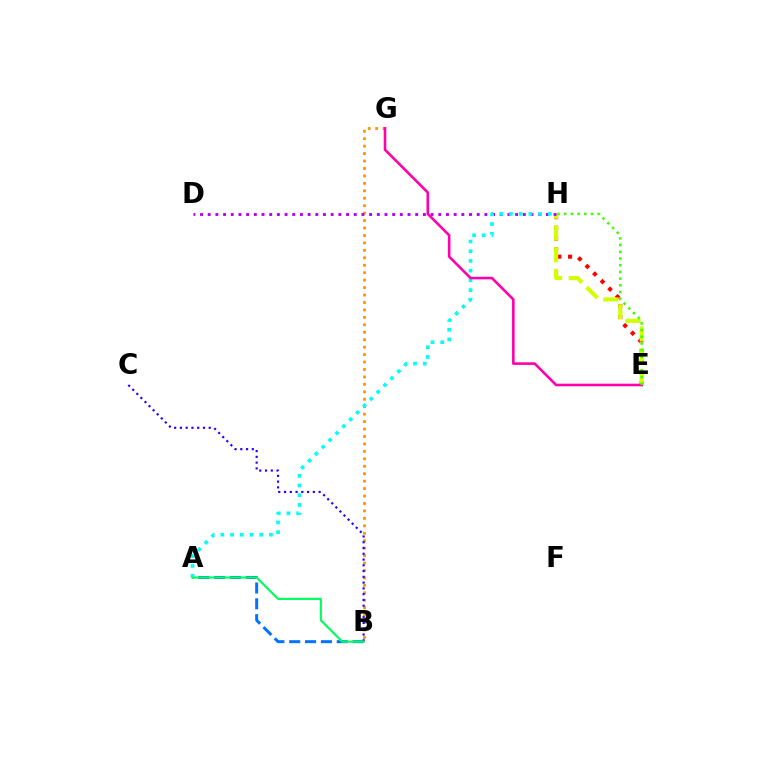{('B', 'G'): [{'color': '#ff9400', 'line_style': 'dotted', 'thickness': 2.02}], ('B', 'C'): [{'color': '#2500ff', 'line_style': 'dotted', 'thickness': 1.57}], ('A', 'B'): [{'color': '#0074ff', 'line_style': 'dashed', 'thickness': 2.15}, {'color': '#00ff5c', 'line_style': 'solid', 'thickness': 1.55}], ('E', 'H'): [{'color': '#ff0000', 'line_style': 'dotted', 'thickness': 2.9}, {'color': '#d1ff00', 'line_style': 'dashed', 'thickness': 2.95}, {'color': '#3dff00', 'line_style': 'dotted', 'thickness': 1.82}], ('D', 'H'): [{'color': '#b900ff', 'line_style': 'dotted', 'thickness': 2.09}], ('A', 'H'): [{'color': '#00fff6', 'line_style': 'dotted', 'thickness': 2.64}], ('E', 'G'): [{'color': '#ff00ac', 'line_style': 'solid', 'thickness': 1.87}]}